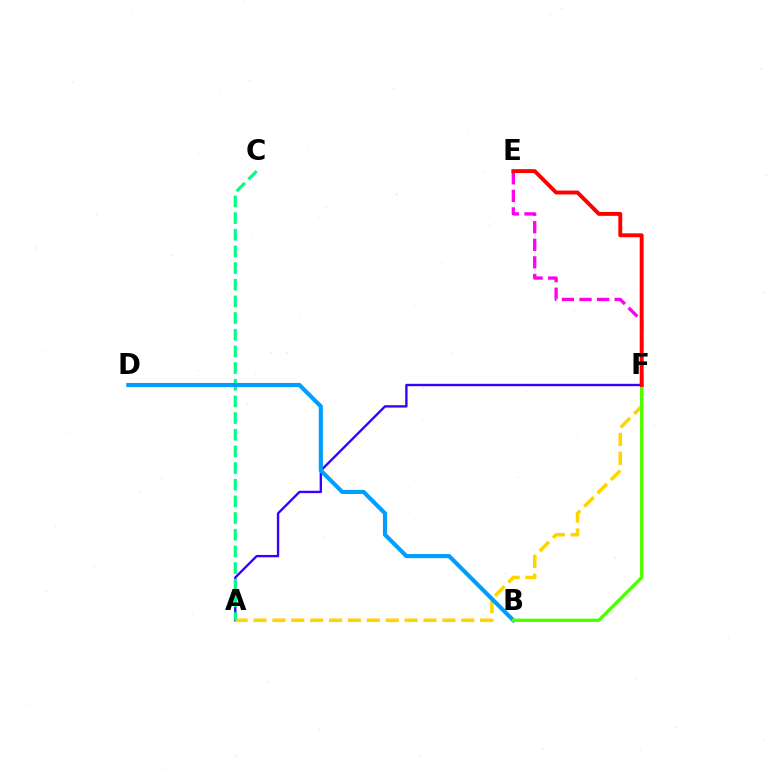{('A', 'F'): [{'color': '#3700ff', 'line_style': 'solid', 'thickness': 1.7}, {'color': '#ffd500', 'line_style': 'dashed', 'thickness': 2.57}], ('E', 'F'): [{'color': '#ff00ed', 'line_style': 'dashed', 'thickness': 2.39}, {'color': '#ff0000', 'line_style': 'solid', 'thickness': 2.81}], ('A', 'C'): [{'color': '#00ff86', 'line_style': 'dashed', 'thickness': 2.26}], ('B', 'D'): [{'color': '#009eff', 'line_style': 'solid', 'thickness': 2.97}], ('B', 'F'): [{'color': '#4fff00', 'line_style': 'solid', 'thickness': 2.4}]}